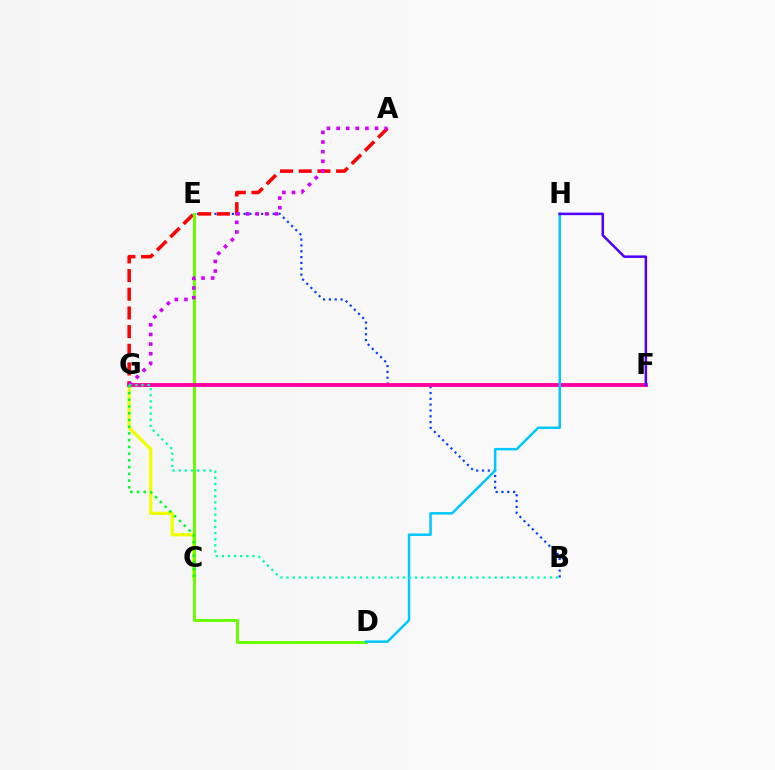{('B', 'E'): [{'color': '#003fff', 'line_style': 'dotted', 'thickness': 1.58}], ('C', 'G'): [{'color': '#eeff00', 'line_style': 'solid', 'thickness': 2.36}, {'color': '#00ff27', 'line_style': 'dotted', 'thickness': 1.83}], ('A', 'G'): [{'color': '#ff0000', 'line_style': 'dashed', 'thickness': 2.54}, {'color': '#d600ff', 'line_style': 'dotted', 'thickness': 2.61}], ('C', 'E'): [{'color': '#ff8800', 'line_style': 'solid', 'thickness': 2.16}], ('D', 'E'): [{'color': '#66ff00', 'line_style': 'solid', 'thickness': 2.11}], ('F', 'G'): [{'color': '#ff00a0', 'line_style': 'solid', 'thickness': 2.8}], ('D', 'H'): [{'color': '#00c7ff', 'line_style': 'solid', 'thickness': 1.8}], ('B', 'G'): [{'color': '#00ffaf', 'line_style': 'dotted', 'thickness': 1.66}], ('F', 'H'): [{'color': '#4f00ff', 'line_style': 'solid', 'thickness': 1.81}]}